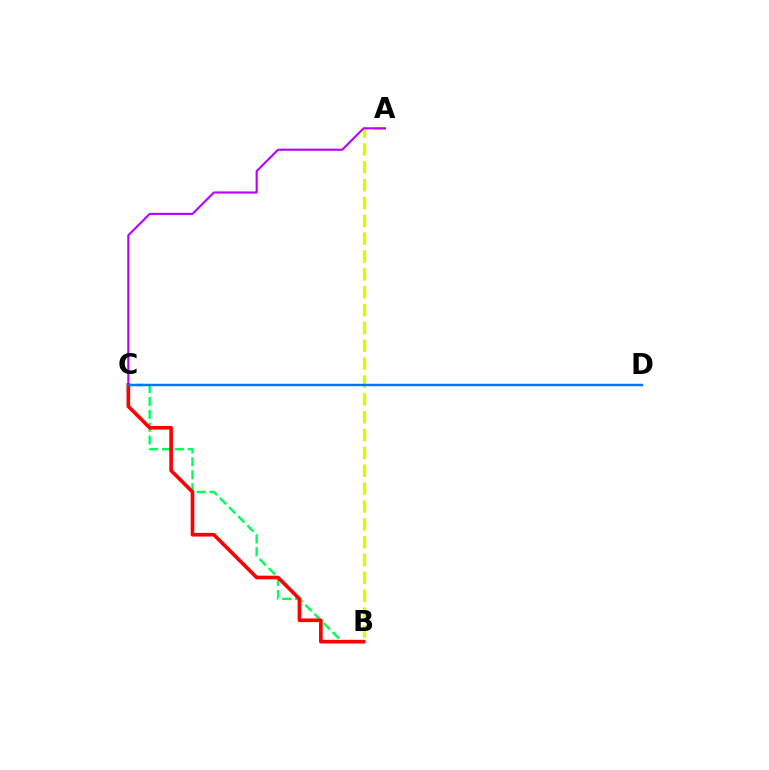{('B', 'C'): [{'color': '#00ff5c', 'line_style': 'dashed', 'thickness': 1.75}, {'color': '#ff0000', 'line_style': 'solid', 'thickness': 2.62}], ('A', 'B'): [{'color': '#d1ff00', 'line_style': 'dashed', 'thickness': 2.43}], ('A', 'C'): [{'color': '#b900ff', 'line_style': 'solid', 'thickness': 1.52}], ('C', 'D'): [{'color': '#0074ff', 'line_style': 'solid', 'thickness': 1.75}]}